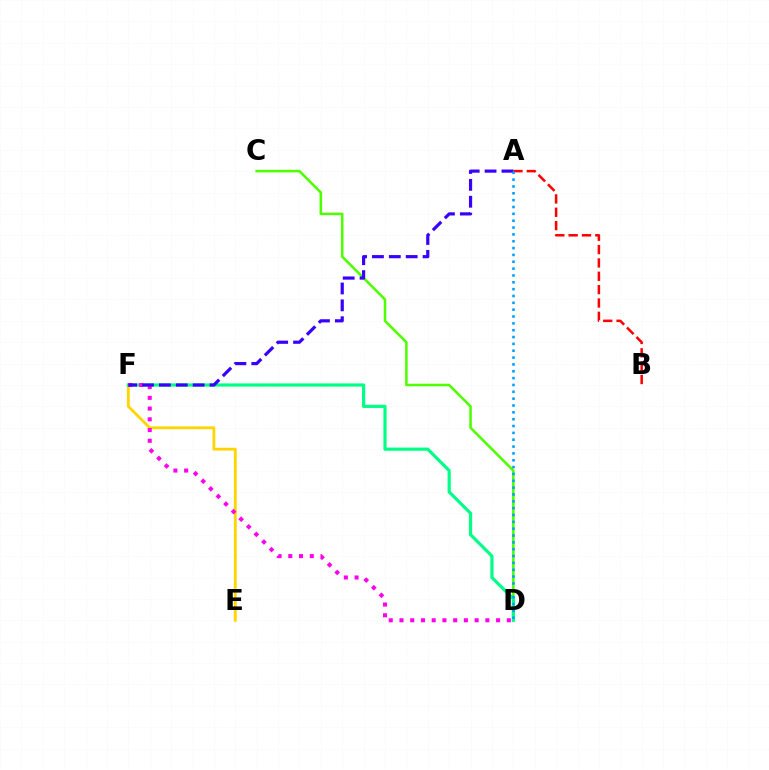{('C', 'D'): [{'color': '#4fff00', 'line_style': 'solid', 'thickness': 1.84}], ('A', 'B'): [{'color': '#ff0000', 'line_style': 'dashed', 'thickness': 1.81}], ('E', 'F'): [{'color': '#ffd500', 'line_style': 'solid', 'thickness': 2.04}], ('D', 'F'): [{'color': '#00ff86', 'line_style': 'solid', 'thickness': 2.29}, {'color': '#ff00ed', 'line_style': 'dotted', 'thickness': 2.92}], ('A', 'F'): [{'color': '#3700ff', 'line_style': 'dashed', 'thickness': 2.29}], ('A', 'D'): [{'color': '#009eff', 'line_style': 'dotted', 'thickness': 1.86}]}